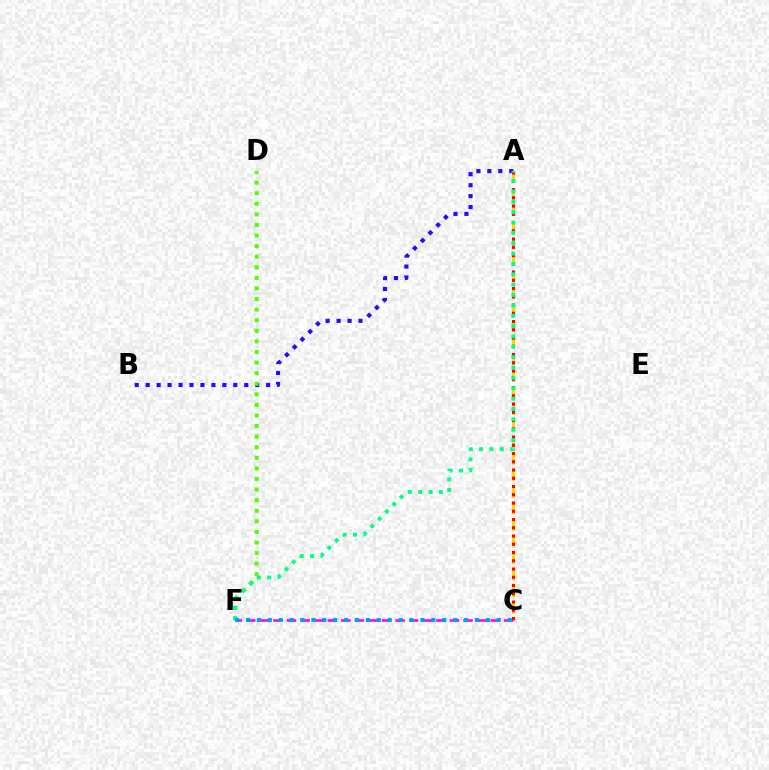{('A', 'C'): [{'color': '#ffd500', 'line_style': 'dashed', 'thickness': 2.25}, {'color': '#ff0000', 'line_style': 'dotted', 'thickness': 2.24}], ('A', 'B'): [{'color': '#3700ff', 'line_style': 'dotted', 'thickness': 2.98}], ('C', 'F'): [{'color': '#ff00ed', 'line_style': 'dashed', 'thickness': 1.84}, {'color': '#009eff', 'line_style': 'dotted', 'thickness': 2.96}], ('D', 'F'): [{'color': '#4fff00', 'line_style': 'dotted', 'thickness': 2.88}], ('A', 'F'): [{'color': '#00ff86', 'line_style': 'dotted', 'thickness': 2.81}]}